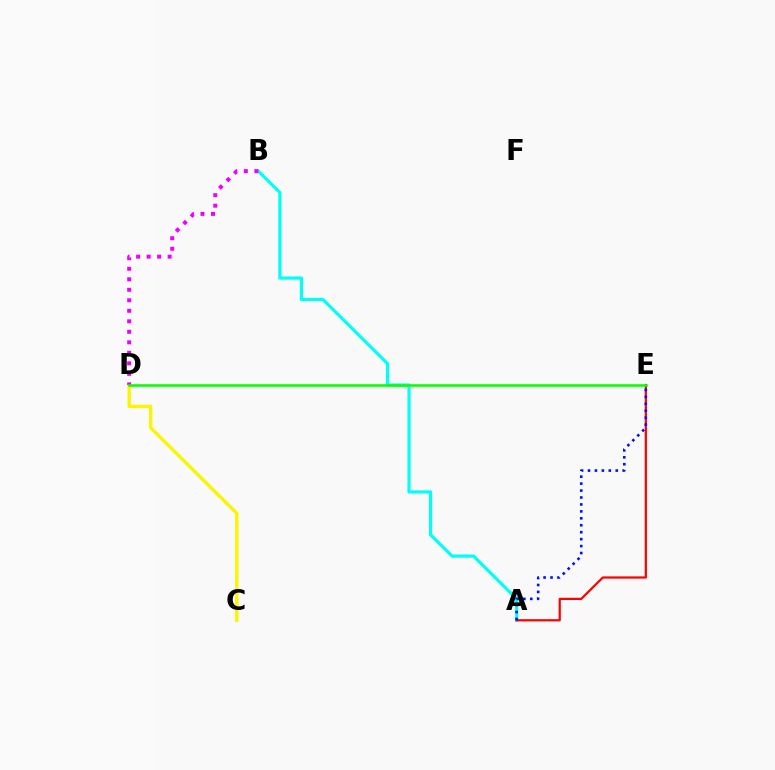{('A', 'B'): [{'color': '#00fff6', 'line_style': 'solid', 'thickness': 2.29}], ('C', 'D'): [{'color': '#fcf500', 'line_style': 'solid', 'thickness': 2.42}], ('B', 'D'): [{'color': '#ee00ff', 'line_style': 'dotted', 'thickness': 2.86}], ('A', 'E'): [{'color': '#ff0000', 'line_style': 'solid', 'thickness': 1.6}, {'color': '#0010ff', 'line_style': 'dotted', 'thickness': 1.89}], ('D', 'E'): [{'color': '#08ff00', 'line_style': 'solid', 'thickness': 1.83}]}